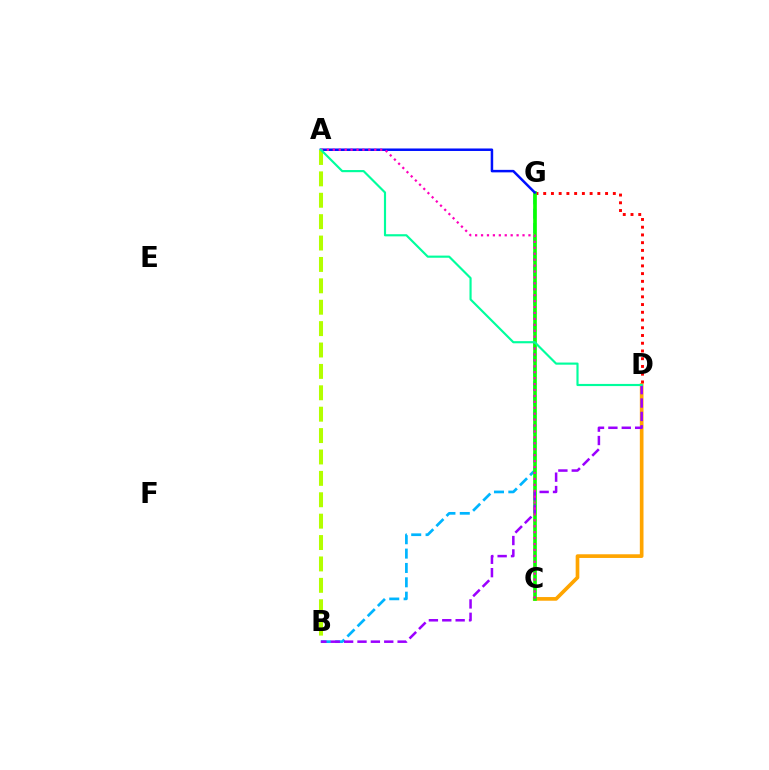{('B', 'G'): [{'color': '#00b5ff', 'line_style': 'dashed', 'thickness': 1.95}], ('C', 'D'): [{'color': '#ffa500', 'line_style': 'solid', 'thickness': 2.65}], ('D', 'G'): [{'color': '#ff0000', 'line_style': 'dotted', 'thickness': 2.1}], ('C', 'G'): [{'color': '#08ff00', 'line_style': 'solid', 'thickness': 2.63}], ('A', 'G'): [{'color': '#0010ff', 'line_style': 'solid', 'thickness': 1.8}], ('B', 'D'): [{'color': '#9b00ff', 'line_style': 'dashed', 'thickness': 1.82}], ('A', 'B'): [{'color': '#b3ff00', 'line_style': 'dashed', 'thickness': 2.91}], ('A', 'C'): [{'color': '#ff00bd', 'line_style': 'dotted', 'thickness': 1.61}], ('A', 'D'): [{'color': '#00ff9d', 'line_style': 'solid', 'thickness': 1.55}]}